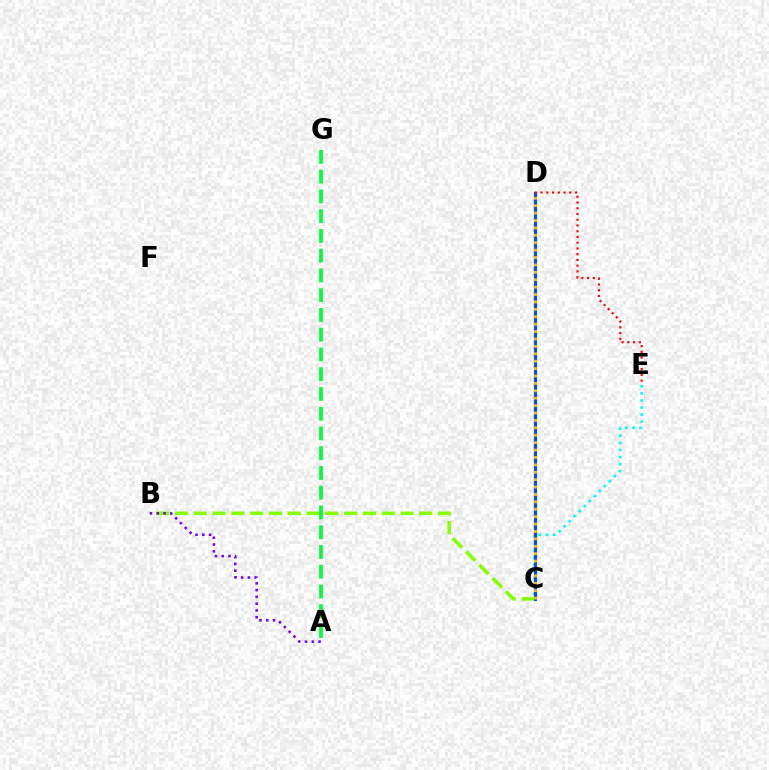{('B', 'C'): [{'color': '#84ff00', 'line_style': 'dashed', 'thickness': 2.55}], ('A', 'B'): [{'color': '#7200ff', 'line_style': 'dotted', 'thickness': 1.85}], ('C', 'D'): [{'color': '#ff00cf', 'line_style': 'dotted', 'thickness': 1.68}, {'color': '#004bff', 'line_style': 'solid', 'thickness': 2.18}, {'color': '#ffbd00', 'line_style': 'dotted', 'thickness': 2.01}], ('C', 'E'): [{'color': '#00fff6', 'line_style': 'dotted', 'thickness': 1.93}], ('D', 'E'): [{'color': '#ff0000', 'line_style': 'dotted', 'thickness': 1.56}], ('A', 'G'): [{'color': '#00ff39', 'line_style': 'dashed', 'thickness': 2.68}]}